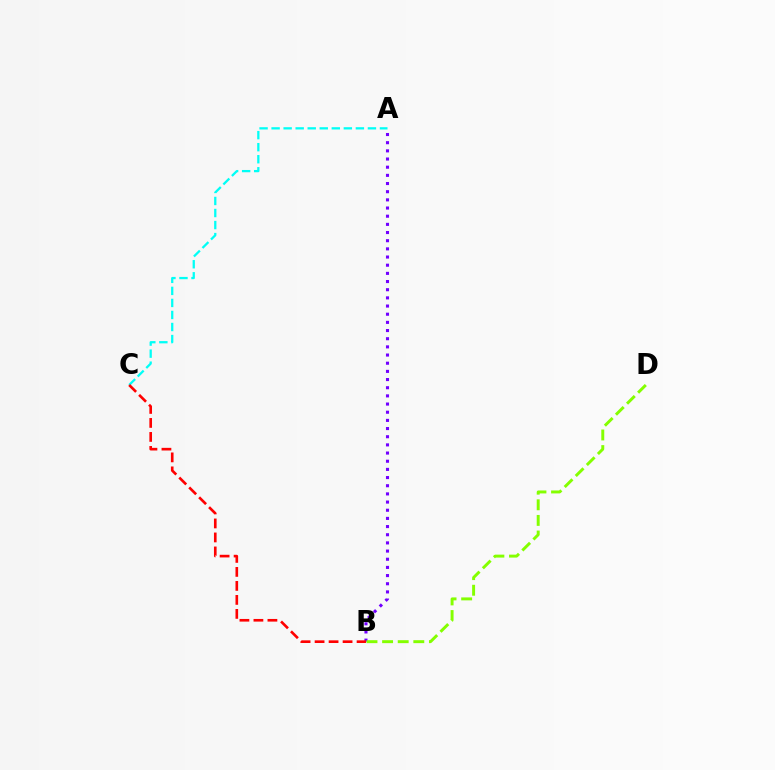{('A', 'B'): [{'color': '#7200ff', 'line_style': 'dotted', 'thickness': 2.22}], ('A', 'C'): [{'color': '#00fff6', 'line_style': 'dashed', 'thickness': 1.64}], ('B', 'C'): [{'color': '#ff0000', 'line_style': 'dashed', 'thickness': 1.9}], ('B', 'D'): [{'color': '#84ff00', 'line_style': 'dashed', 'thickness': 2.12}]}